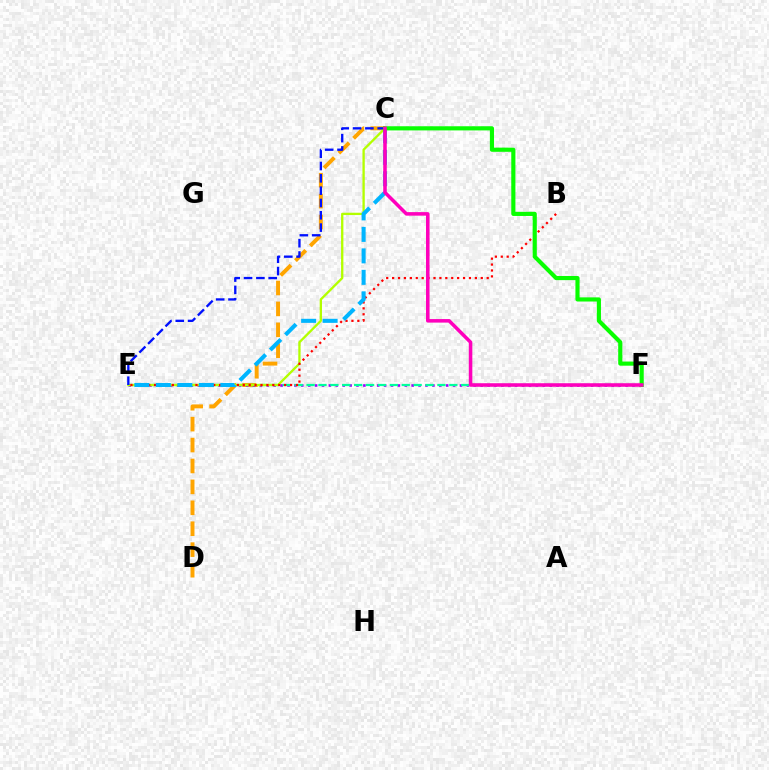{('C', 'D'): [{'color': '#ffa500', 'line_style': 'dashed', 'thickness': 2.84}], ('E', 'F'): [{'color': '#9b00ff', 'line_style': 'dotted', 'thickness': 1.87}, {'color': '#00ff9d', 'line_style': 'dashed', 'thickness': 1.62}], ('C', 'E'): [{'color': '#b3ff00', 'line_style': 'solid', 'thickness': 1.67}, {'color': '#00b5ff', 'line_style': 'dashed', 'thickness': 2.92}, {'color': '#0010ff', 'line_style': 'dashed', 'thickness': 1.67}], ('B', 'E'): [{'color': '#ff0000', 'line_style': 'dotted', 'thickness': 1.61}], ('C', 'F'): [{'color': '#08ff00', 'line_style': 'solid', 'thickness': 2.99}, {'color': '#ff00bd', 'line_style': 'solid', 'thickness': 2.55}]}